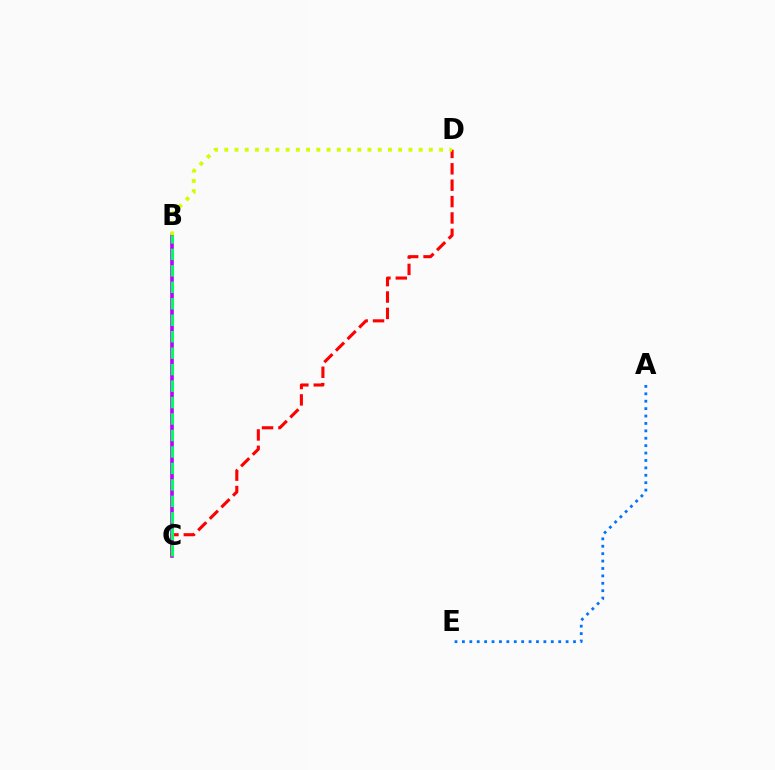{('B', 'C'): [{'color': '#b900ff', 'line_style': 'solid', 'thickness': 2.59}, {'color': '#00ff5c', 'line_style': 'dashed', 'thickness': 2.24}], ('C', 'D'): [{'color': '#ff0000', 'line_style': 'dashed', 'thickness': 2.23}], ('B', 'D'): [{'color': '#d1ff00', 'line_style': 'dotted', 'thickness': 2.78}], ('A', 'E'): [{'color': '#0074ff', 'line_style': 'dotted', 'thickness': 2.01}]}